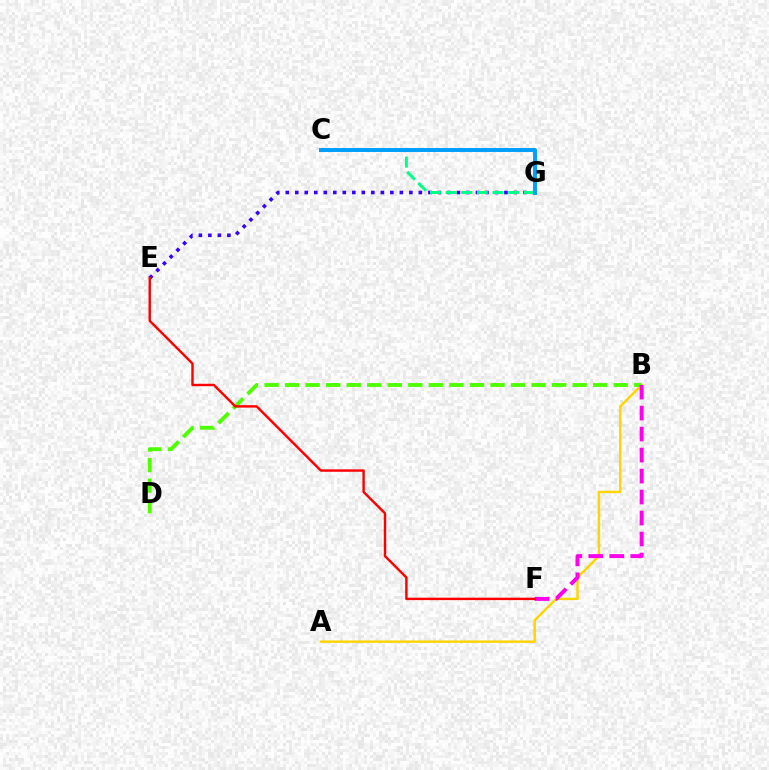{('A', 'B'): [{'color': '#ffd500', 'line_style': 'solid', 'thickness': 1.77}], ('B', 'D'): [{'color': '#4fff00', 'line_style': 'dashed', 'thickness': 2.79}], ('E', 'G'): [{'color': '#3700ff', 'line_style': 'dotted', 'thickness': 2.58}], ('B', 'F'): [{'color': '#ff00ed', 'line_style': 'dashed', 'thickness': 2.85}], ('C', 'G'): [{'color': '#00ff86', 'line_style': 'dashed', 'thickness': 2.12}, {'color': '#009eff', 'line_style': 'solid', 'thickness': 2.83}], ('E', 'F'): [{'color': '#ff0000', 'line_style': 'solid', 'thickness': 1.75}]}